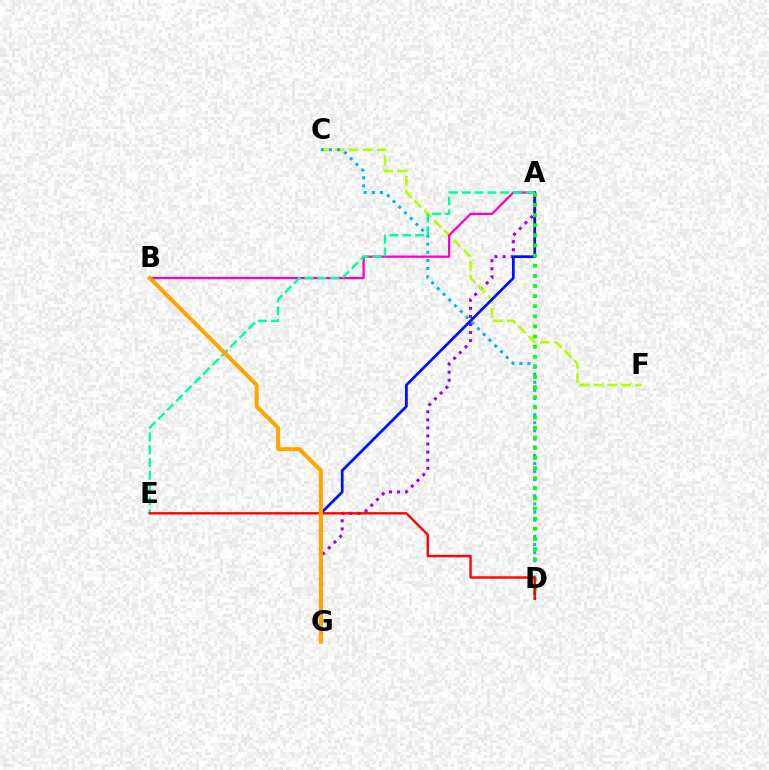{('A', 'G'): [{'color': '#9b00ff', 'line_style': 'dotted', 'thickness': 2.19}, {'color': '#0010ff', 'line_style': 'solid', 'thickness': 1.98}], ('C', 'F'): [{'color': '#b3ff00', 'line_style': 'dashed', 'thickness': 1.9}], ('C', 'D'): [{'color': '#00b5ff', 'line_style': 'dotted', 'thickness': 2.21}], ('A', 'B'): [{'color': '#ff00bd', 'line_style': 'solid', 'thickness': 1.64}], ('A', 'D'): [{'color': '#08ff00', 'line_style': 'dotted', 'thickness': 2.75}], ('A', 'E'): [{'color': '#00ff9d', 'line_style': 'dashed', 'thickness': 1.74}], ('D', 'E'): [{'color': '#ff0000', 'line_style': 'solid', 'thickness': 1.71}], ('B', 'G'): [{'color': '#ffa500', 'line_style': 'solid', 'thickness': 2.88}]}